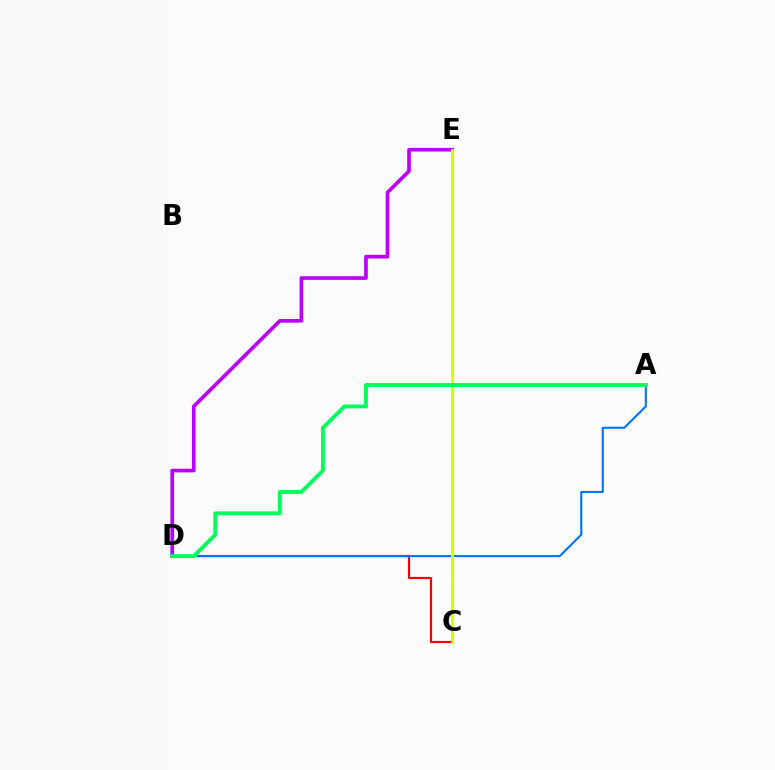{('C', 'D'): [{'color': '#ff0000', 'line_style': 'solid', 'thickness': 1.56}], ('A', 'D'): [{'color': '#0074ff', 'line_style': 'solid', 'thickness': 1.52}, {'color': '#00ff5c', 'line_style': 'solid', 'thickness': 2.81}], ('D', 'E'): [{'color': '#b900ff', 'line_style': 'solid', 'thickness': 2.64}], ('C', 'E'): [{'color': '#d1ff00', 'line_style': 'solid', 'thickness': 2.04}]}